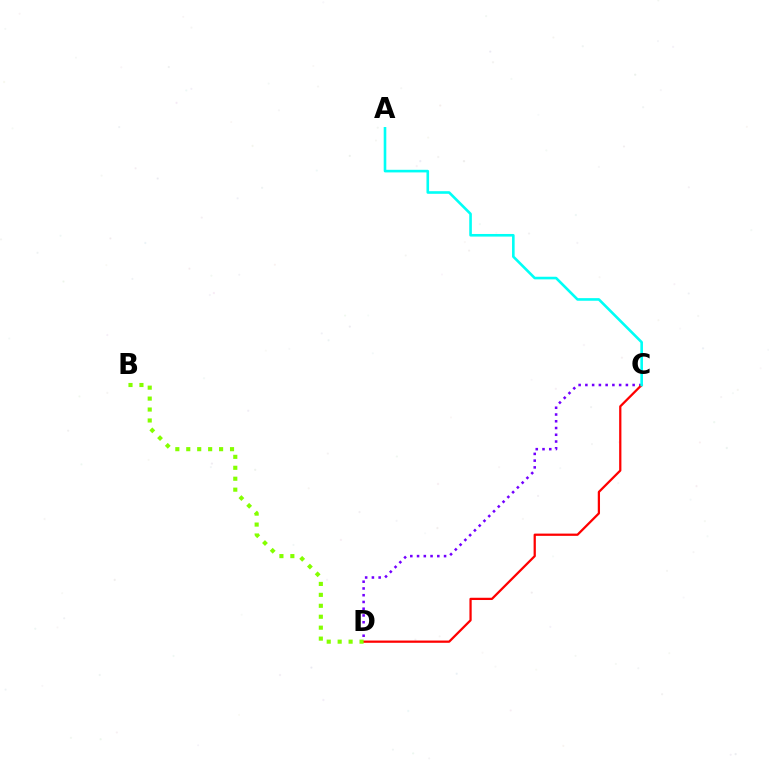{('C', 'D'): [{'color': '#7200ff', 'line_style': 'dotted', 'thickness': 1.83}, {'color': '#ff0000', 'line_style': 'solid', 'thickness': 1.62}], ('A', 'C'): [{'color': '#00fff6', 'line_style': 'solid', 'thickness': 1.88}], ('B', 'D'): [{'color': '#84ff00', 'line_style': 'dotted', 'thickness': 2.97}]}